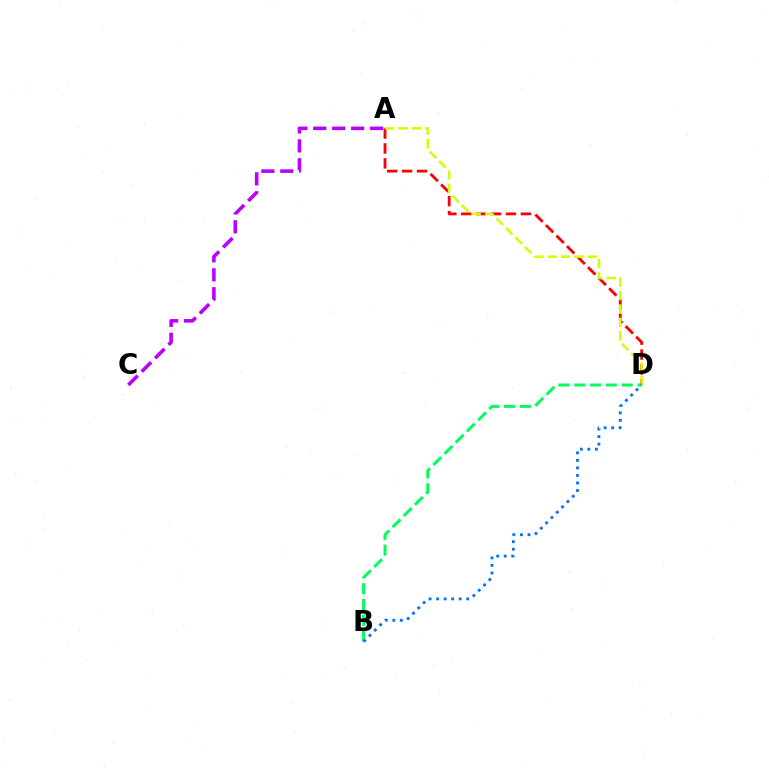{('A', 'C'): [{'color': '#b900ff', 'line_style': 'dashed', 'thickness': 2.57}], ('A', 'D'): [{'color': '#ff0000', 'line_style': 'dashed', 'thickness': 2.03}, {'color': '#d1ff00', 'line_style': 'dashed', 'thickness': 1.82}], ('B', 'D'): [{'color': '#00ff5c', 'line_style': 'dashed', 'thickness': 2.15}, {'color': '#0074ff', 'line_style': 'dotted', 'thickness': 2.04}]}